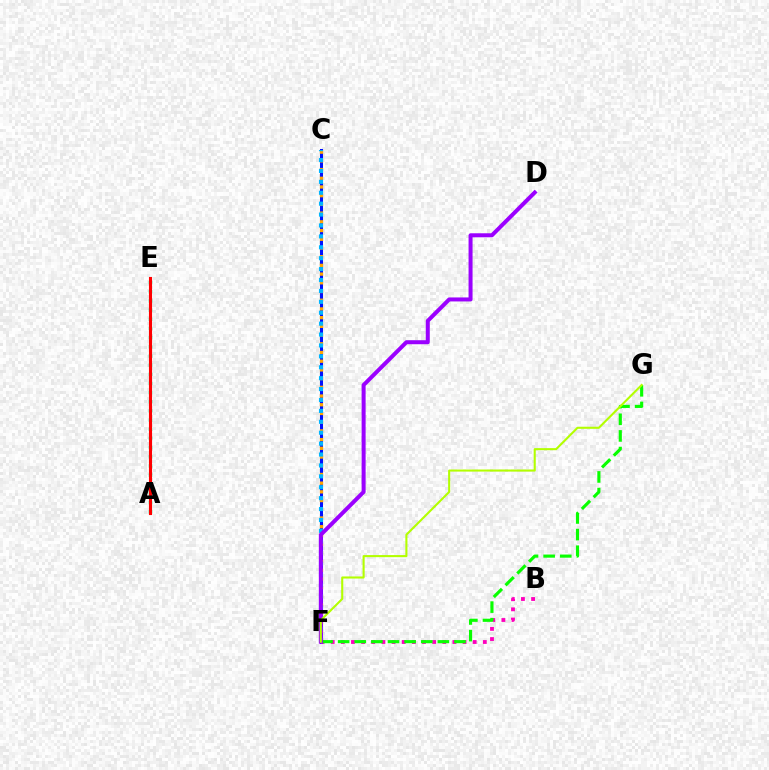{('A', 'E'): [{'color': '#00ff9d', 'line_style': 'dotted', 'thickness': 2.49}, {'color': '#ff0000', 'line_style': 'solid', 'thickness': 2.23}], ('C', 'F'): [{'color': '#0010ff', 'line_style': 'solid', 'thickness': 2.18}, {'color': '#ffa500', 'line_style': 'dotted', 'thickness': 2.37}, {'color': '#00b5ff', 'line_style': 'dotted', 'thickness': 2.96}], ('B', 'F'): [{'color': '#ff00bd', 'line_style': 'dotted', 'thickness': 2.76}], ('F', 'G'): [{'color': '#08ff00', 'line_style': 'dashed', 'thickness': 2.26}, {'color': '#b3ff00', 'line_style': 'solid', 'thickness': 1.5}], ('D', 'F'): [{'color': '#9b00ff', 'line_style': 'solid', 'thickness': 2.88}]}